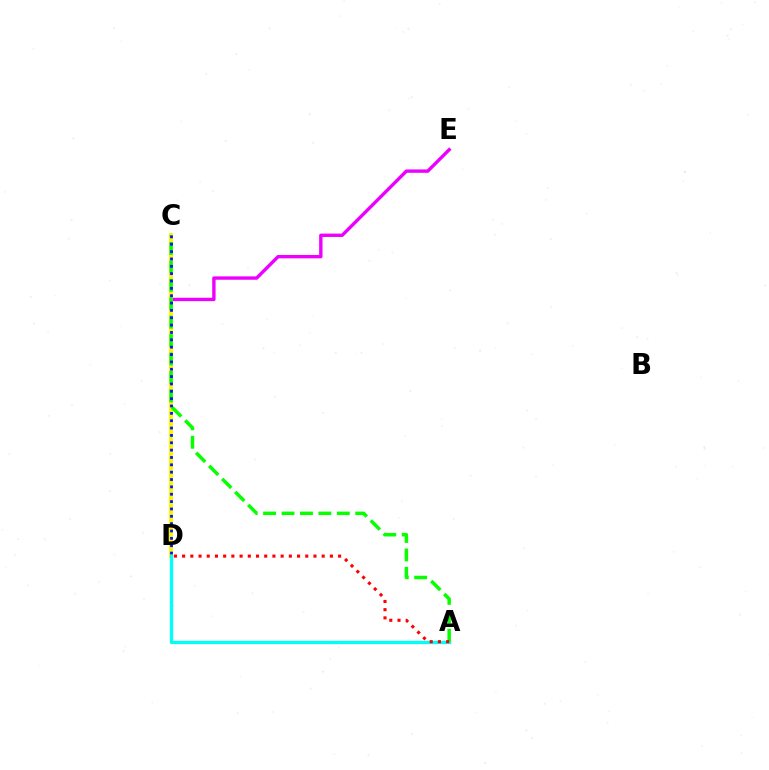{('D', 'E'): [{'color': '#ee00ff', 'line_style': 'solid', 'thickness': 2.43}], ('C', 'D'): [{'color': '#fcf500', 'line_style': 'solid', 'thickness': 2.88}, {'color': '#0010ff', 'line_style': 'dotted', 'thickness': 2.0}], ('A', 'D'): [{'color': '#00fff6', 'line_style': 'solid', 'thickness': 2.36}, {'color': '#ff0000', 'line_style': 'dotted', 'thickness': 2.23}], ('A', 'C'): [{'color': '#08ff00', 'line_style': 'dashed', 'thickness': 2.5}]}